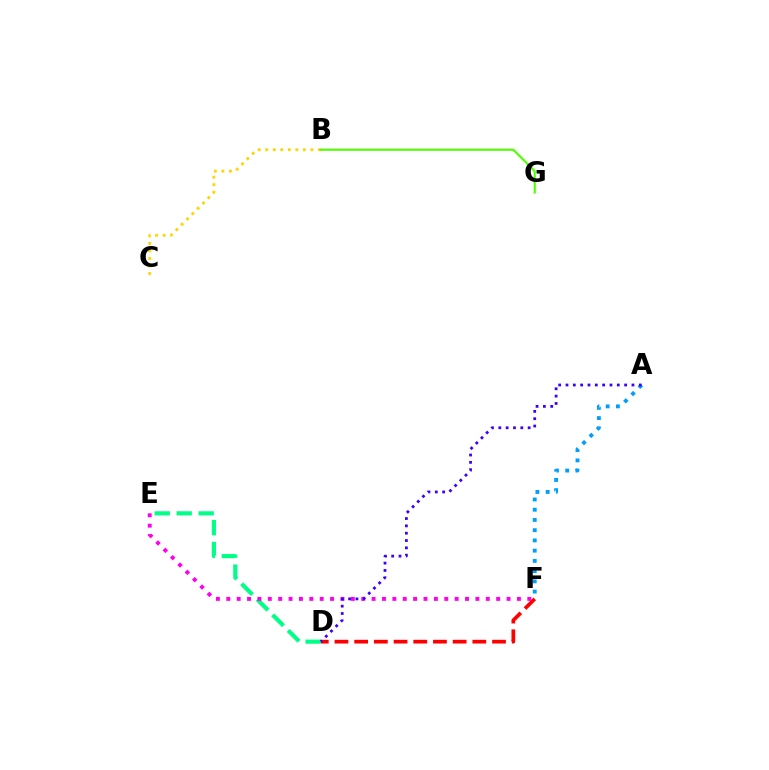{('D', 'E'): [{'color': '#00ff86', 'line_style': 'dashed', 'thickness': 2.98}], ('E', 'F'): [{'color': '#ff00ed', 'line_style': 'dotted', 'thickness': 2.82}], ('D', 'F'): [{'color': '#ff0000', 'line_style': 'dashed', 'thickness': 2.68}], ('A', 'F'): [{'color': '#009eff', 'line_style': 'dotted', 'thickness': 2.78}], ('B', 'C'): [{'color': '#ffd500', 'line_style': 'dotted', 'thickness': 2.05}], ('B', 'G'): [{'color': '#4fff00', 'line_style': 'solid', 'thickness': 1.54}], ('A', 'D'): [{'color': '#3700ff', 'line_style': 'dotted', 'thickness': 1.99}]}